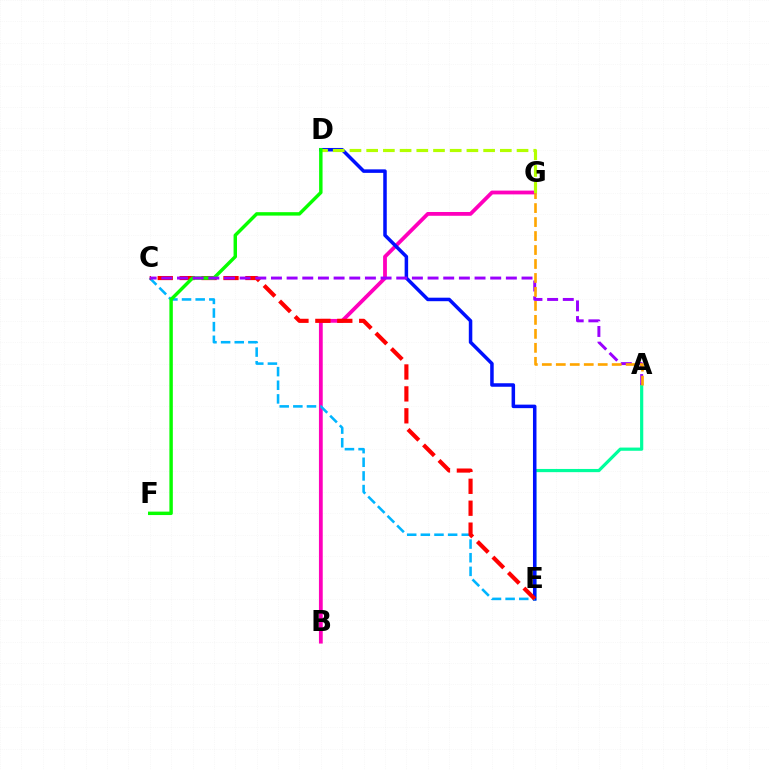{('B', 'G'): [{'color': '#ff00bd', 'line_style': 'solid', 'thickness': 2.73}], ('A', 'E'): [{'color': '#00ff9d', 'line_style': 'solid', 'thickness': 2.3}], ('D', 'E'): [{'color': '#0010ff', 'line_style': 'solid', 'thickness': 2.53}], ('C', 'E'): [{'color': '#00b5ff', 'line_style': 'dashed', 'thickness': 1.85}, {'color': '#ff0000', 'line_style': 'dashed', 'thickness': 2.98}], ('D', 'G'): [{'color': '#b3ff00', 'line_style': 'dashed', 'thickness': 2.27}], ('D', 'F'): [{'color': '#08ff00', 'line_style': 'solid', 'thickness': 2.48}], ('A', 'C'): [{'color': '#9b00ff', 'line_style': 'dashed', 'thickness': 2.13}], ('A', 'G'): [{'color': '#ffa500', 'line_style': 'dashed', 'thickness': 1.9}]}